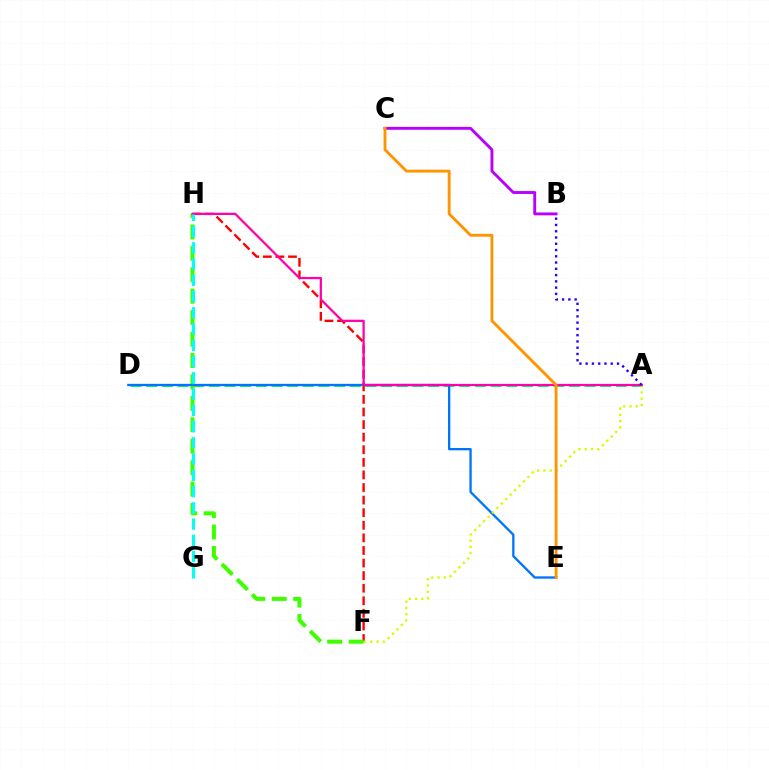{('F', 'H'): [{'color': '#ff0000', 'line_style': 'dashed', 'thickness': 1.71}, {'color': '#3dff00', 'line_style': 'dashed', 'thickness': 2.91}], ('A', 'D'): [{'color': '#00ff5c', 'line_style': 'dashed', 'thickness': 2.13}], ('D', 'E'): [{'color': '#0074ff', 'line_style': 'solid', 'thickness': 1.67}], ('A', 'F'): [{'color': '#d1ff00', 'line_style': 'dotted', 'thickness': 1.7}], ('B', 'C'): [{'color': '#b900ff', 'line_style': 'solid', 'thickness': 2.07}], ('A', 'H'): [{'color': '#ff00ac', 'line_style': 'solid', 'thickness': 1.62}], ('A', 'B'): [{'color': '#2500ff', 'line_style': 'dotted', 'thickness': 1.7}], ('G', 'H'): [{'color': '#00fff6', 'line_style': 'dashed', 'thickness': 2.21}], ('C', 'E'): [{'color': '#ff9400', 'line_style': 'solid', 'thickness': 2.06}]}